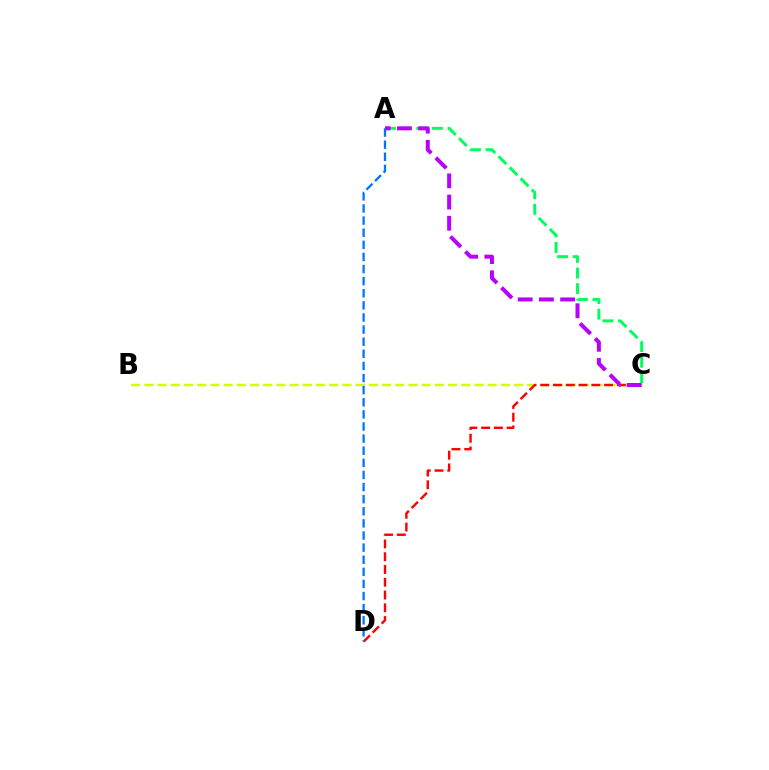{('B', 'C'): [{'color': '#d1ff00', 'line_style': 'dashed', 'thickness': 1.79}], ('C', 'D'): [{'color': '#ff0000', 'line_style': 'dashed', 'thickness': 1.73}], ('A', 'C'): [{'color': '#00ff5c', 'line_style': 'dashed', 'thickness': 2.13}, {'color': '#b900ff', 'line_style': 'dashed', 'thickness': 2.88}], ('A', 'D'): [{'color': '#0074ff', 'line_style': 'dashed', 'thickness': 1.65}]}